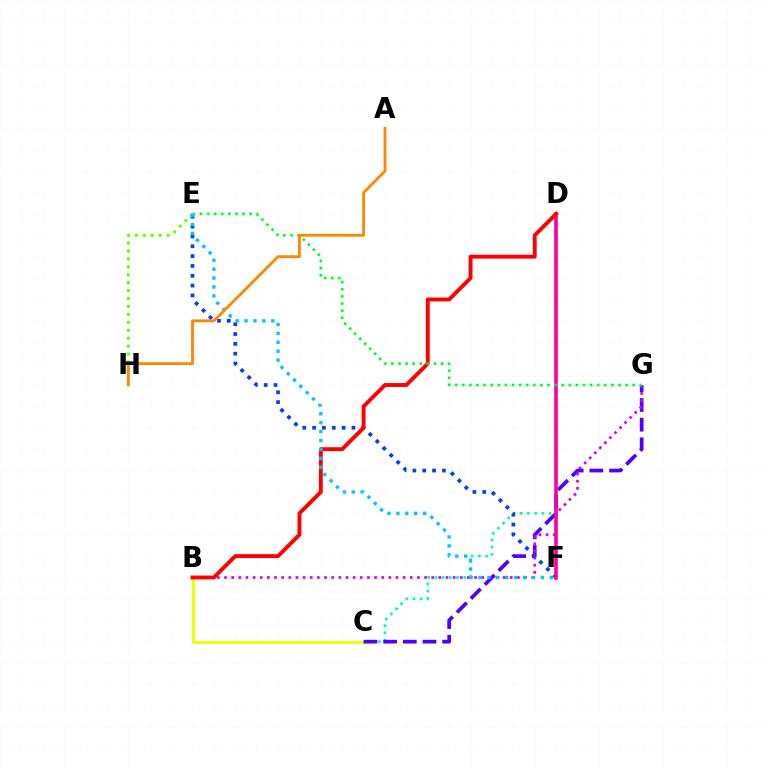{('C', 'D'): [{'color': '#00ffaf', 'line_style': 'dotted', 'thickness': 1.96}], ('B', 'C'): [{'color': '#eeff00', 'line_style': 'solid', 'thickness': 2.09}], ('E', 'H'): [{'color': '#66ff00', 'line_style': 'dotted', 'thickness': 2.15}], ('C', 'G'): [{'color': '#4f00ff', 'line_style': 'dashed', 'thickness': 2.67}], ('E', 'F'): [{'color': '#003fff', 'line_style': 'dotted', 'thickness': 2.67}, {'color': '#00c7ff', 'line_style': 'dotted', 'thickness': 2.42}], ('B', 'G'): [{'color': '#d600ff', 'line_style': 'dotted', 'thickness': 1.94}], ('D', 'F'): [{'color': '#ff00a0', 'line_style': 'solid', 'thickness': 2.6}], ('B', 'D'): [{'color': '#ff0000', 'line_style': 'solid', 'thickness': 2.8}], ('E', 'G'): [{'color': '#00ff27', 'line_style': 'dotted', 'thickness': 1.93}], ('A', 'H'): [{'color': '#ff8800', 'line_style': 'solid', 'thickness': 2.04}]}